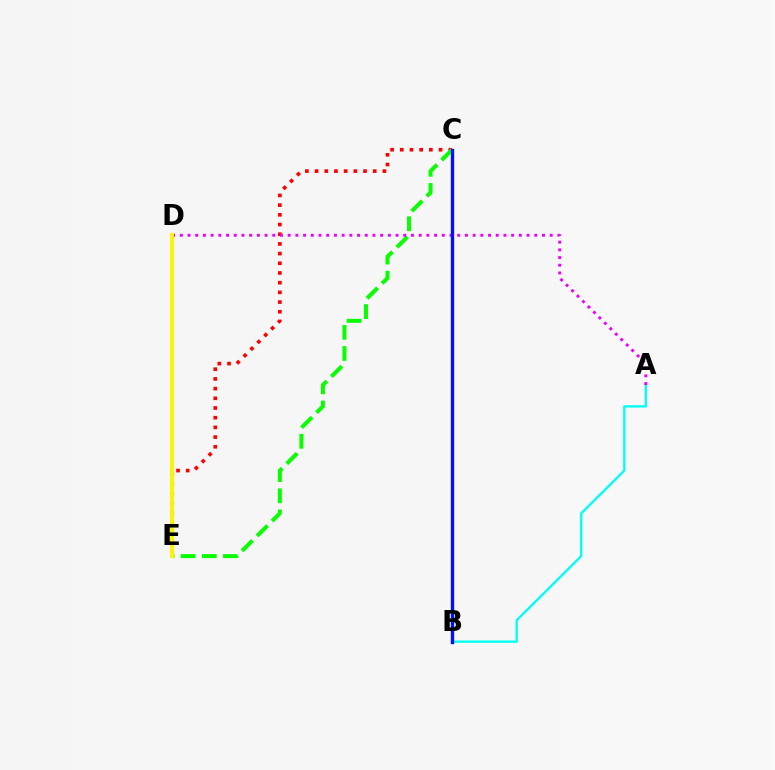{('C', 'E'): [{'color': '#ff0000', 'line_style': 'dotted', 'thickness': 2.63}, {'color': '#08ff00', 'line_style': 'dashed', 'thickness': 2.87}], ('A', 'B'): [{'color': '#00fff6', 'line_style': 'solid', 'thickness': 1.67}], ('A', 'D'): [{'color': '#ee00ff', 'line_style': 'dotted', 'thickness': 2.09}], ('D', 'E'): [{'color': '#fcf500', 'line_style': 'solid', 'thickness': 2.8}], ('B', 'C'): [{'color': '#0010ff', 'line_style': 'solid', 'thickness': 2.42}]}